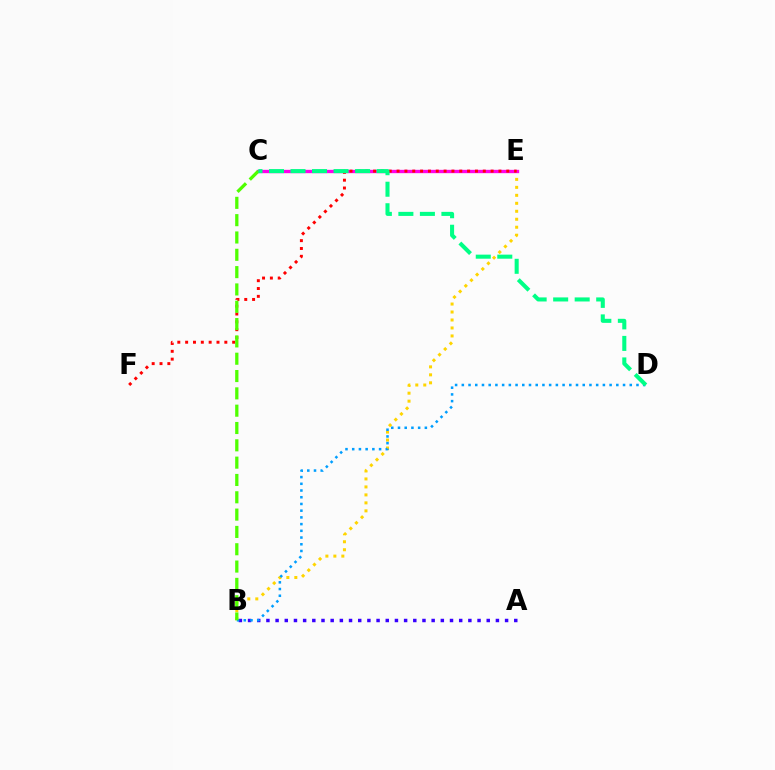{('B', 'E'): [{'color': '#ffd500', 'line_style': 'dotted', 'thickness': 2.17}], ('C', 'E'): [{'color': '#ff00ed', 'line_style': 'solid', 'thickness': 2.41}], ('A', 'B'): [{'color': '#3700ff', 'line_style': 'dotted', 'thickness': 2.49}], ('E', 'F'): [{'color': '#ff0000', 'line_style': 'dotted', 'thickness': 2.13}], ('B', 'D'): [{'color': '#009eff', 'line_style': 'dotted', 'thickness': 1.83}], ('B', 'C'): [{'color': '#4fff00', 'line_style': 'dashed', 'thickness': 2.35}], ('C', 'D'): [{'color': '#00ff86', 'line_style': 'dashed', 'thickness': 2.92}]}